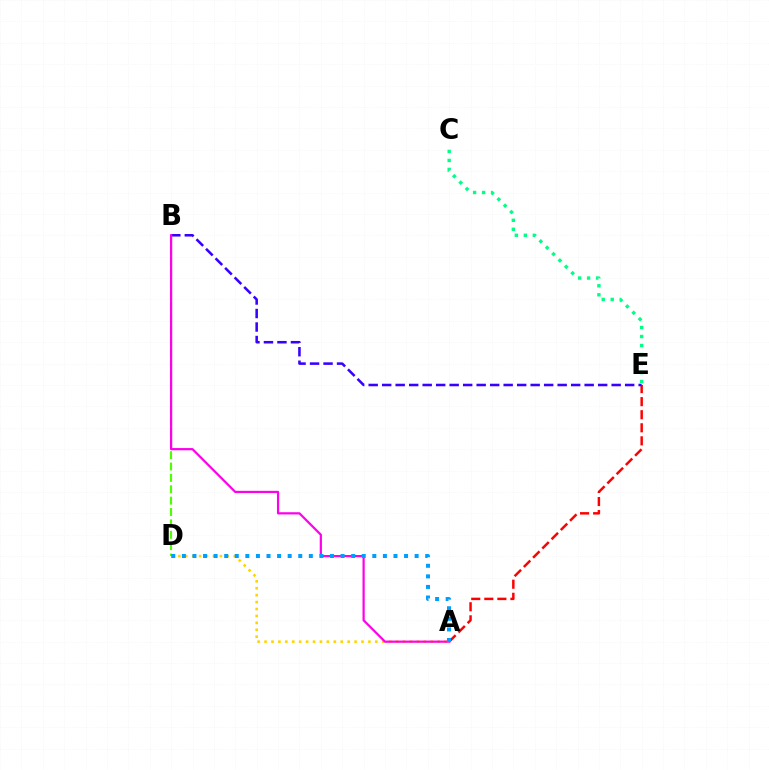{('A', 'E'): [{'color': '#ff0000', 'line_style': 'dashed', 'thickness': 1.77}], ('A', 'D'): [{'color': '#ffd500', 'line_style': 'dotted', 'thickness': 1.88}, {'color': '#009eff', 'line_style': 'dotted', 'thickness': 2.87}], ('B', 'E'): [{'color': '#3700ff', 'line_style': 'dashed', 'thickness': 1.83}], ('C', 'E'): [{'color': '#00ff86', 'line_style': 'dotted', 'thickness': 2.44}], ('B', 'D'): [{'color': '#4fff00', 'line_style': 'dashed', 'thickness': 1.55}], ('A', 'B'): [{'color': '#ff00ed', 'line_style': 'solid', 'thickness': 1.6}]}